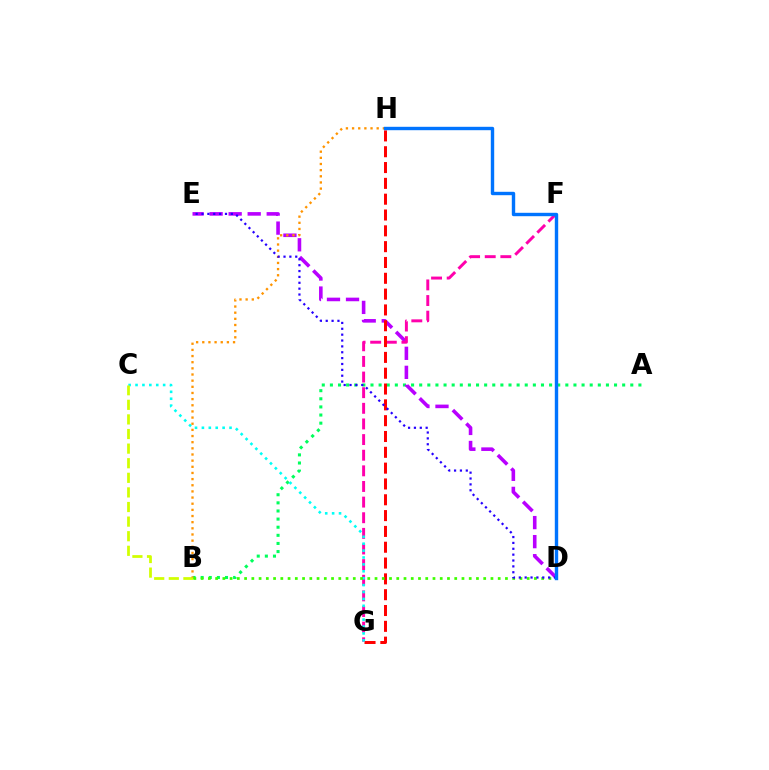{('A', 'B'): [{'color': '#00ff5c', 'line_style': 'dotted', 'thickness': 2.21}], ('D', 'E'): [{'color': '#b900ff', 'line_style': 'dashed', 'thickness': 2.59}, {'color': '#2500ff', 'line_style': 'dotted', 'thickness': 1.59}], ('F', 'G'): [{'color': '#ff00ac', 'line_style': 'dashed', 'thickness': 2.12}], ('G', 'H'): [{'color': '#ff0000', 'line_style': 'dashed', 'thickness': 2.15}], ('C', 'G'): [{'color': '#00fff6', 'line_style': 'dotted', 'thickness': 1.88}], ('B', 'C'): [{'color': '#d1ff00', 'line_style': 'dashed', 'thickness': 1.98}], ('B', 'H'): [{'color': '#ff9400', 'line_style': 'dotted', 'thickness': 1.67}], ('B', 'D'): [{'color': '#3dff00', 'line_style': 'dotted', 'thickness': 1.97}], ('D', 'H'): [{'color': '#0074ff', 'line_style': 'solid', 'thickness': 2.45}]}